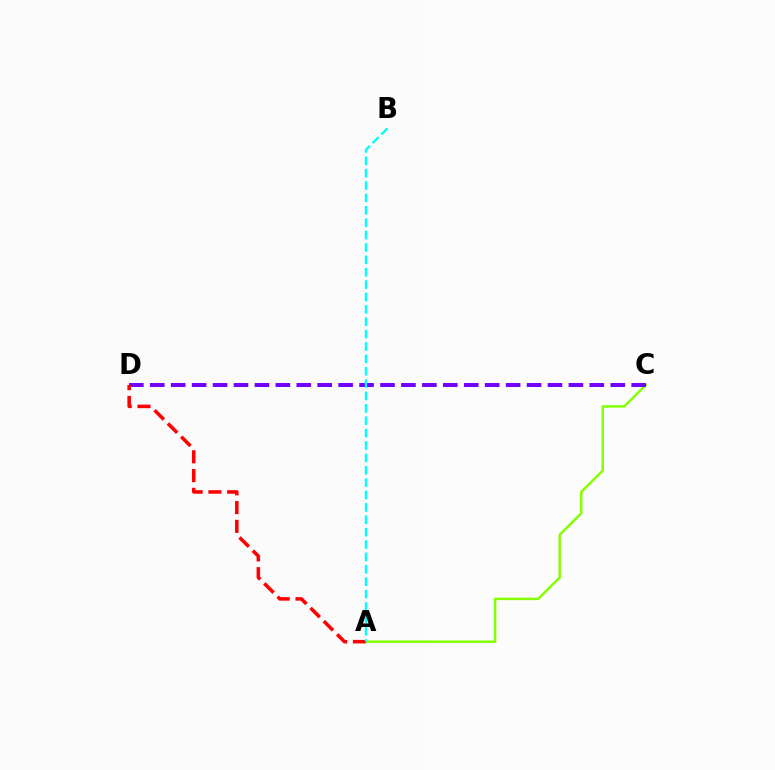{('A', 'C'): [{'color': '#84ff00', 'line_style': 'solid', 'thickness': 1.78}], ('C', 'D'): [{'color': '#7200ff', 'line_style': 'dashed', 'thickness': 2.84}], ('A', 'D'): [{'color': '#ff0000', 'line_style': 'dashed', 'thickness': 2.55}], ('A', 'B'): [{'color': '#00fff6', 'line_style': 'dashed', 'thickness': 1.68}]}